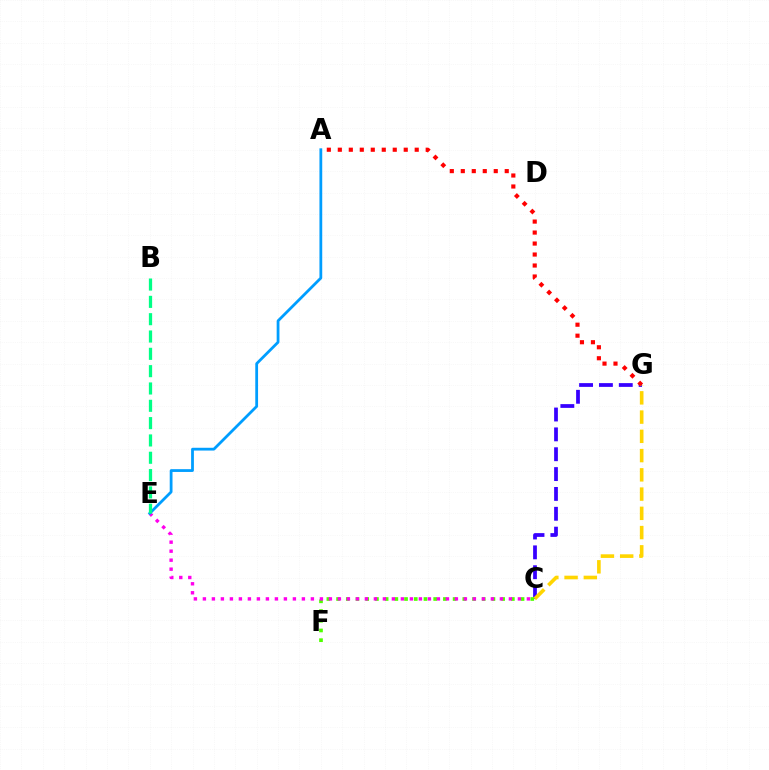{('C', 'G'): [{'color': '#3700ff', 'line_style': 'dashed', 'thickness': 2.7}, {'color': '#ffd500', 'line_style': 'dashed', 'thickness': 2.61}], ('C', 'F'): [{'color': '#4fff00', 'line_style': 'dotted', 'thickness': 2.64}], ('C', 'E'): [{'color': '#ff00ed', 'line_style': 'dotted', 'thickness': 2.45}], ('A', 'G'): [{'color': '#ff0000', 'line_style': 'dotted', 'thickness': 2.98}], ('A', 'E'): [{'color': '#009eff', 'line_style': 'solid', 'thickness': 2.01}], ('B', 'E'): [{'color': '#00ff86', 'line_style': 'dashed', 'thickness': 2.35}]}